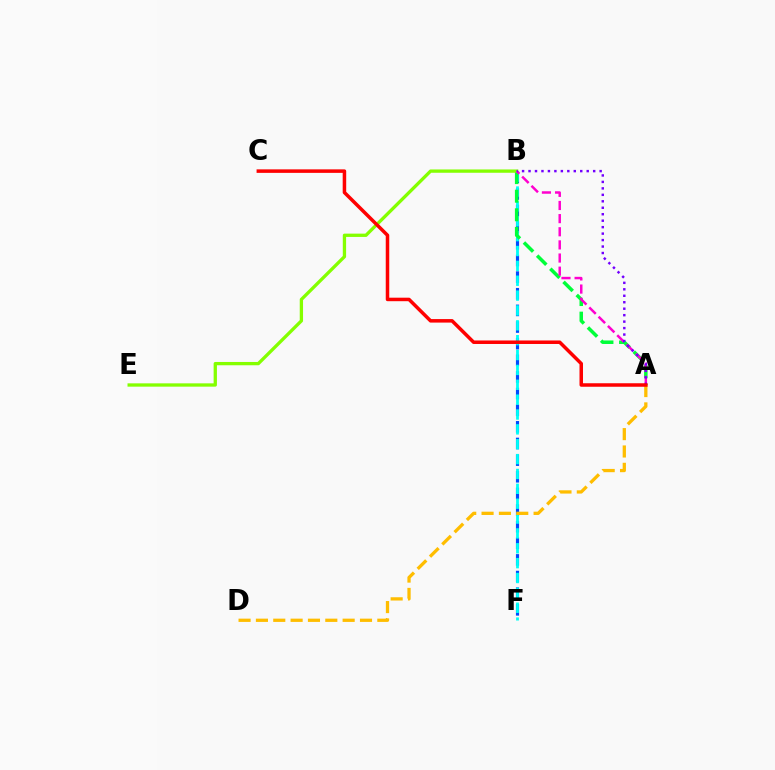{('B', 'F'): [{'color': '#004bff', 'line_style': 'dashed', 'thickness': 2.26}, {'color': '#00fff6', 'line_style': 'dashed', 'thickness': 2.02}], ('A', 'B'): [{'color': '#00ff39', 'line_style': 'dashed', 'thickness': 2.53}, {'color': '#ff00cf', 'line_style': 'dashed', 'thickness': 1.78}, {'color': '#7200ff', 'line_style': 'dotted', 'thickness': 1.76}], ('A', 'D'): [{'color': '#ffbd00', 'line_style': 'dashed', 'thickness': 2.36}], ('B', 'E'): [{'color': '#84ff00', 'line_style': 'solid', 'thickness': 2.38}], ('A', 'C'): [{'color': '#ff0000', 'line_style': 'solid', 'thickness': 2.53}]}